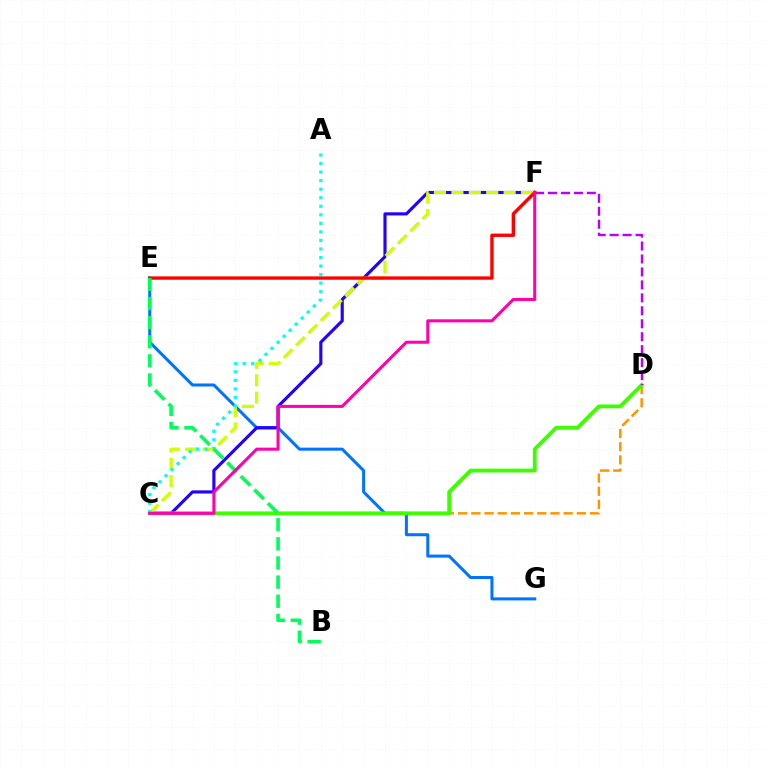{('E', 'G'): [{'color': '#0074ff', 'line_style': 'solid', 'thickness': 2.18}], ('C', 'F'): [{'color': '#2500ff', 'line_style': 'solid', 'thickness': 2.26}, {'color': '#d1ff00', 'line_style': 'dashed', 'thickness': 2.36}, {'color': '#ff00ac', 'line_style': 'solid', 'thickness': 2.19}], ('C', 'D'): [{'color': '#ff9400', 'line_style': 'dashed', 'thickness': 1.79}, {'color': '#3dff00', 'line_style': 'solid', 'thickness': 2.76}], ('D', 'F'): [{'color': '#b900ff', 'line_style': 'dashed', 'thickness': 1.76}], ('E', 'F'): [{'color': '#ff0000', 'line_style': 'solid', 'thickness': 2.41}], ('A', 'C'): [{'color': '#00fff6', 'line_style': 'dotted', 'thickness': 2.32}], ('B', 'E'): [{'color': '#00ff5c', 'line_style': 'dashed', 'thickness': 2.6}]}